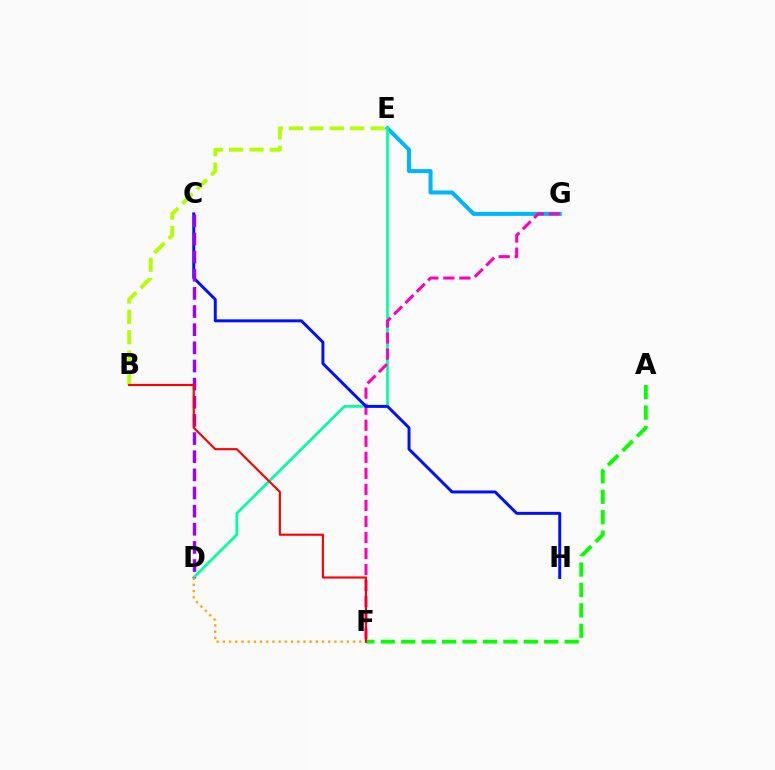{('E', 'G'): [{'color': '#00b5ff', 'line_style': 'solid', 'thickness': 2.89}], ('D', 'E'): [{'color': '#00ff9d', 'line_style': 'solid', 'thickness': 1.95}], ('F', 'G'): [{'color': '#ff00bd', 'line_style': 'dashed', 'thickness': 2.18}], ('C', 'H'): [{'color': '#0010ff', 'line_style': 'solid', 'thickness': 2.13}], ('C', 'D'): [{'color': '#9b00ff', 'line_style': 'dashed', 'thickness': 2.46}], ('B', 'E'): [{'color': '#b3ff00', 'line_style': 'dashed', 'thickness': 2.76}], ('D', 'F'): [{'color': '#ffa500', 'line_style': 'dotted', 'thickness': 1.68}], ('A', 'F'): [{'color': '#08ff00', 'line_style': 'dashed', 'thickness': 2.78}], ('B', 'F'): [{'color': '#ff0000', 'line_style': 'solid', 'thickness': 1.53}]}